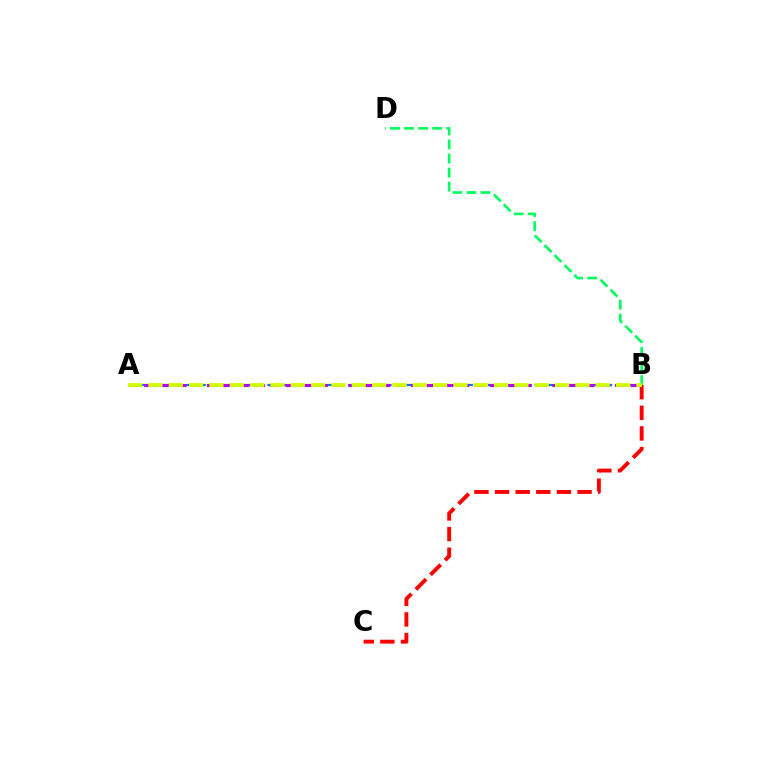{('B', 'C'): [{'color': '#ff0000', 'line_style': 'dashed', 'thickness': 2.8}], ('B', 'D'): [{'color': '#00ff5c', 'line_style': 'dashed', 'thickness': 1.91}], ('A', 'B'): [{'color': '#0074ff', 'line_style': 'dashed', 'thickness': 1.58}, {'color': '#b900ff', 'line_style': 'dashed', 'thickness': 2.13}, {'color': '#d1ff00', 'line_style': 'dashed', 'thickness': 2.76}]}